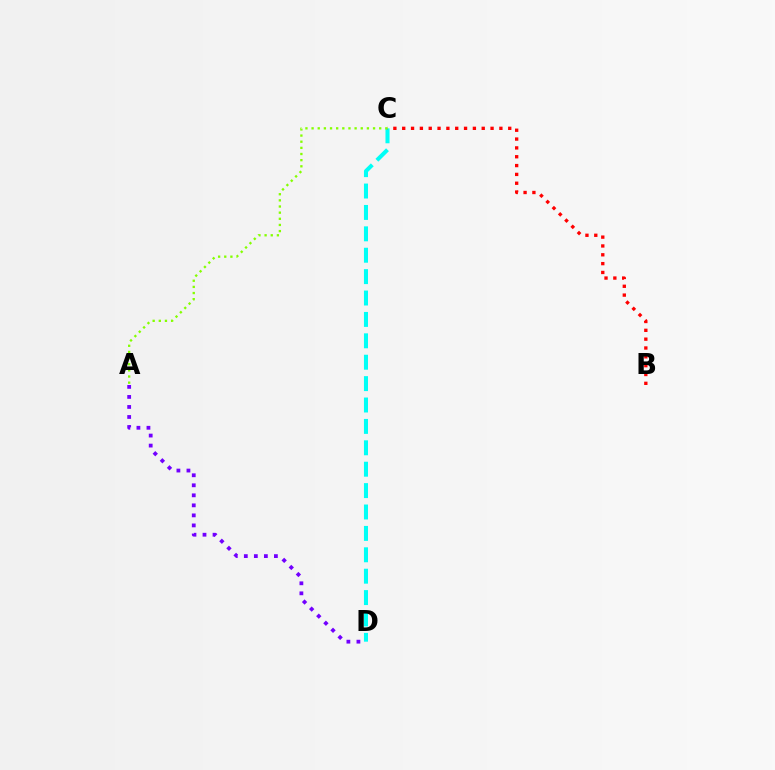{('C', 'D'): [{'color': '#00fff6', 'line_style': 'dashed', 'thickness': 2.91}], ('B', 'C'): [{'color': '#ff0000', 'line_style': 'dotted', 'thickness': 2.4}], ('A', 'C'): [{'color': '#84ff00', 'line_style': 'dotted', 'thickness': 1.67}], ('A', 'D'): [{'color': '#7200ff', 'line_style': 'dotted', 'thickness': 2.72}]}